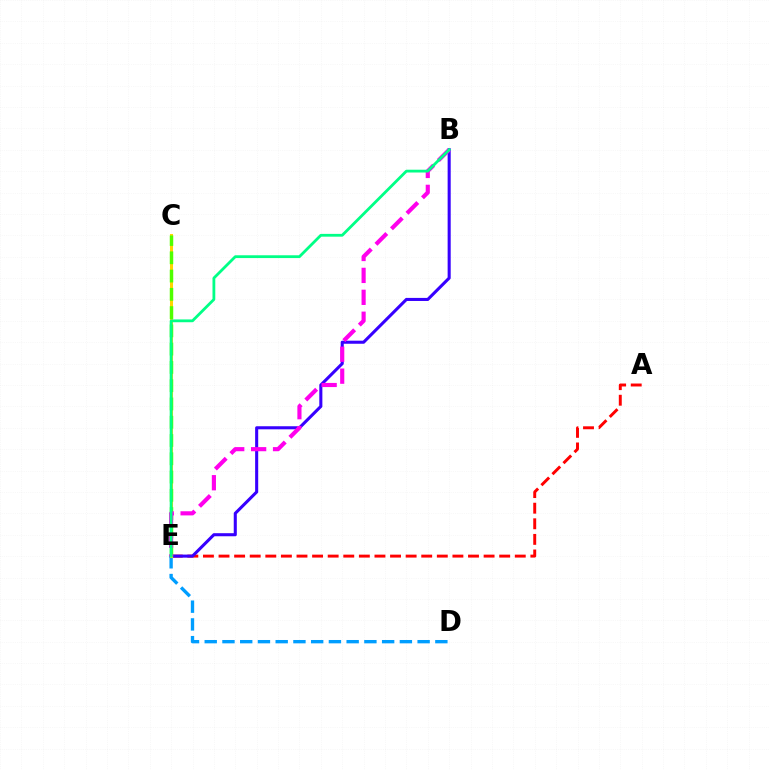{('A', 'E'): [{'color': '#ff0000', 'line_style': 'dashed', 'thickness': 2.12}], ('D', 'E'): [{'color': '#009eff', 'line_style': 'dashed', 'thickness': 2.41}], ('B', 'E'): [{'color': '#3700ff', 'line_style': 'solid', 'thickness': 2.21}, {'color': '#ff00ed', 'line_style': 'dashed', 'thickness': 2.98}, {'color': '#00ff86', 'line_style': 'solid', 'thickness': 2.01}], ('C', 'E'): [{'color': '#ffd500', 'line_style': 'solid', 'thickness': 2.19}, {'color': '#4fff00', 'line_style': 'dashed', 'thickness': 2.48}]}